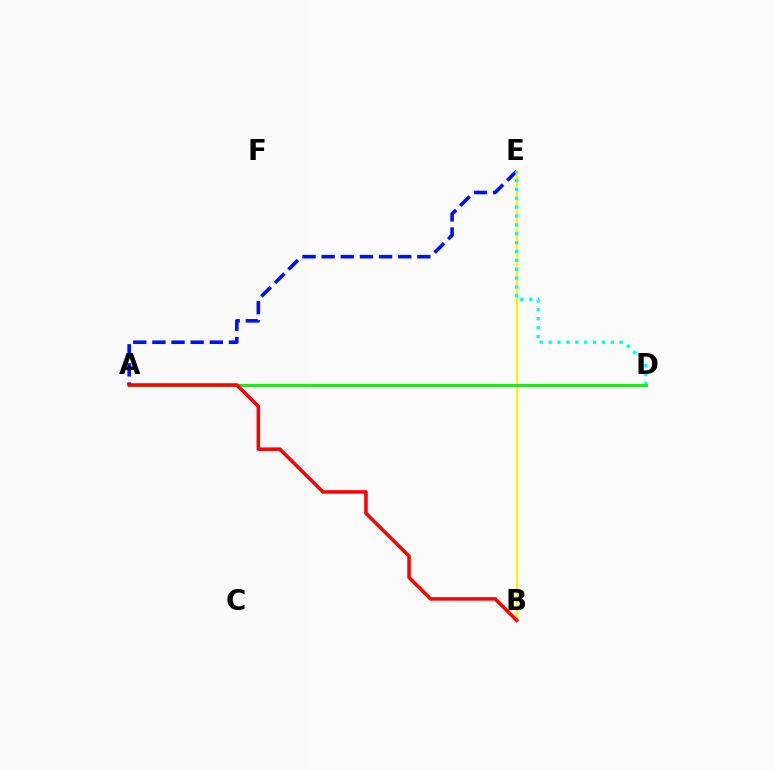{('A', 'E'): [{'color': '#0010ff', 'line_style': 'dashed', 'thickness': 2.6}], ('B', 'E'): [{'color': '#fcf500', 'line_style': 'solid', 'thickness': 1.57}], ('D', 'E'): [{'color': '#00fff6', 'line_style': 'dotted', 'thickness': 2.41}], ('A', 'D'): [{'color': '#ee00ff', 'line_style': 'solid', 'thickness': 1.87}, {'color': '#08ff00', 'line_style': 'solid', 'thickness': 1.96}], ('A', 'B'): [{'color': '#ff0000', 'line_style': 'solid', 'thickness': 2.54}]}